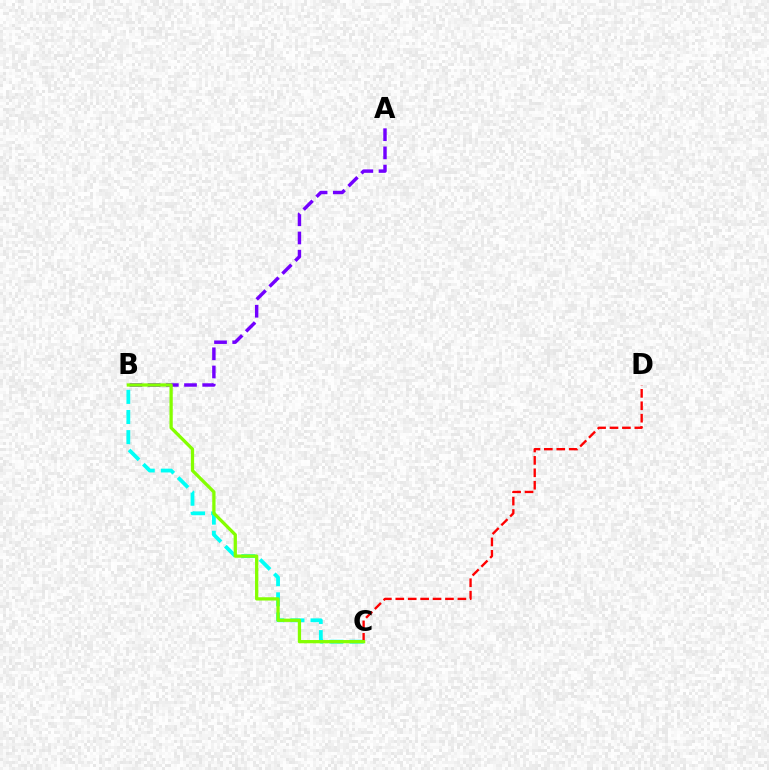{('B', 'C'): [{'color': '#00fff6', 'line_style': 'dashed', 'thickness': 2.74}, {'color': '#84ff00', 'line_style': 'solid', 'thickness': 2.35}], ('A', 'B'): [{'color': '#7200ff', 'line_style': 'dashed', 'thickness': 2.47}], ('C', 'D'): [{'color': '#ff0000', 'line_style': 'dashed', 'thickness': 1.69}]}